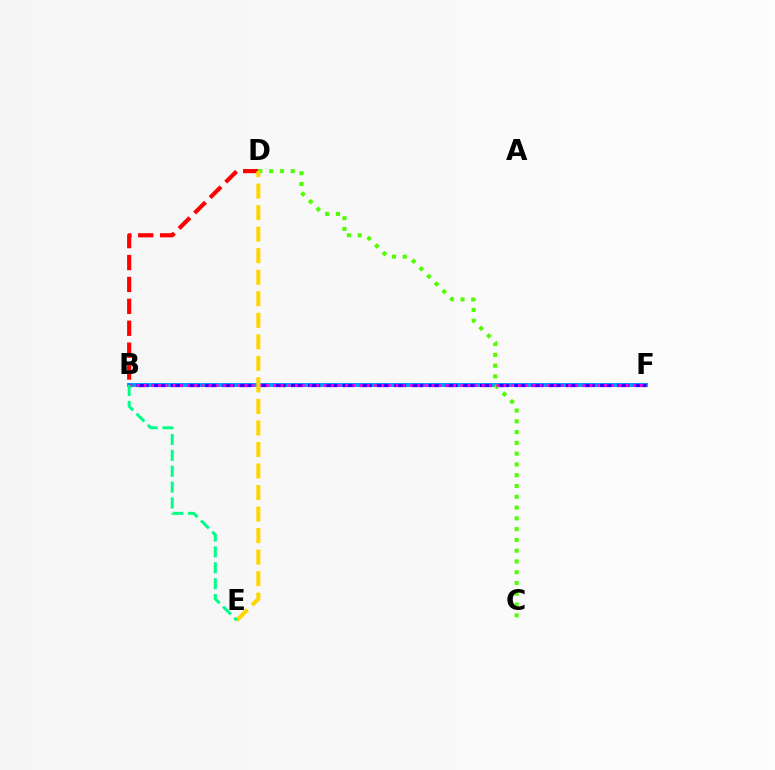{('B', 'D'): [{'color': '#ff0000', 'line_style': 'dashed', 'thickness': 2.98}], ('B', 'F'): [{'color': '#009eff', 'line_style': 'solid', 'thickness': 2.84}, {'color': '#3700ff', 'line_style': 'dashed', 'thickness': 2.33}, {'color': '#ff00ed', 'line_style': 'dotted', 'thickness': 1.95}], ('C', 'D'): [{'color': '#4fff00', 'line_style': 'dotted', 'thickness': 2.93}], ('D', 'E'): [{'color': '#ffd500', 'line_style': 'dashed', 'thickness': 2.92}], ('B', 'E'): [{'color': '#00ff86', 'line_style': 'dashed', 'thickness': 2.16}]}